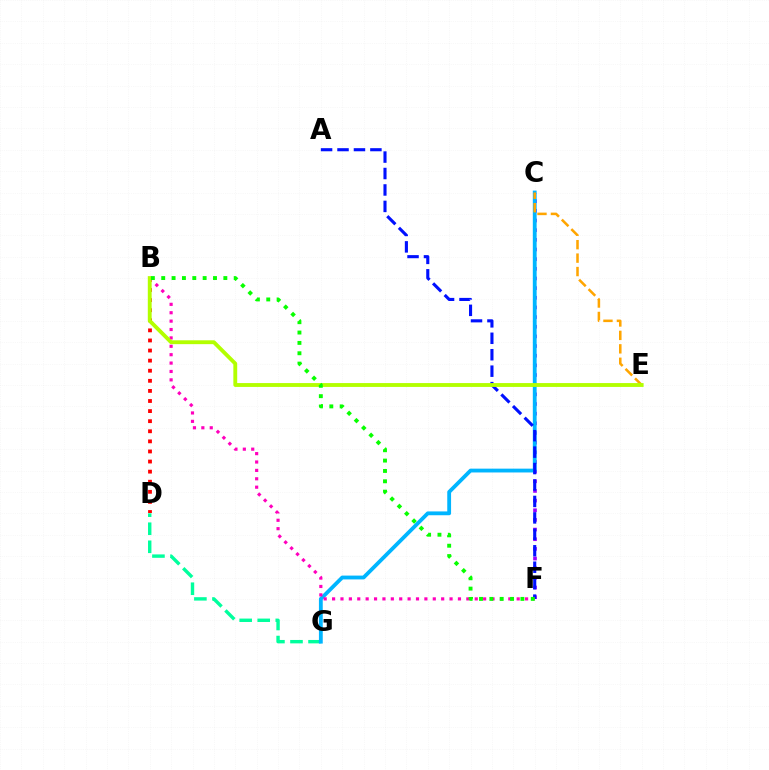{('D', 'G'): [{'color': '#00ff9d', 'line_style': 'dashed', 'thickness': 2.45}], ('C', 'F'): [{'color': '#9b00ff', 'line_style': 'dotted', 'thickness': 2.62}], ('C', 'G'): [{'color': '#00b5ff', 'line_style': 'solid', 'thickness': 2.75}], ('B', 'D'): [{'color': '#ff0000', 'line_style': 'dotted', 'thickness': 2.74}], ('C', 'E'): [{'color': '#ffa500', 'line_style': 'dashed', 'thickness': 1.83}], ('A', 'F'): [{'color': '#0010ff', 'line_style': 'dashed', 'thickness': 2.23}], ('B', 'F'): [{'color': '#ff00bd', 'line_style': 'dotted', 'thickness': 2.28}, {'color': '#08ff00', 'line_style': 'dotted', 'thickness': 2.81}], ('B', 'E'): [{'color': '#b3ff00', 'line_style': 'solid', 'thickness': 2.77}]}